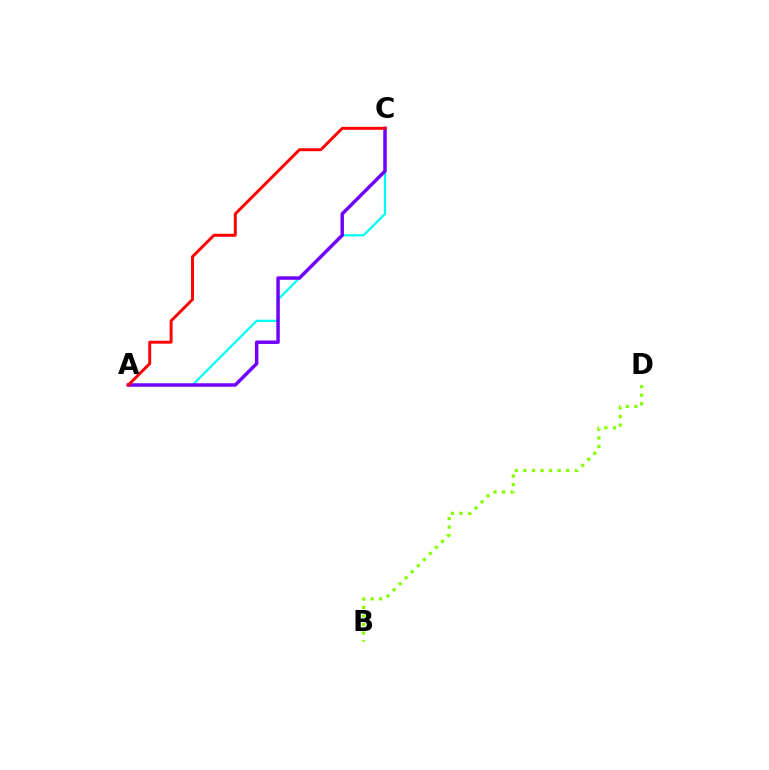{('A', 'C'): [{'color': '#00fff6', 'line_style': 'solid', 'thickness': 1.62}, {'color': '#7200ff', 'line_style': 'solid', 'thickness': 2.5}, {'color': '#ff0000', 'line_style': 'solid', 'thickness': 2.11}], ('B', 'D'): [{'color': '#84ff00', 'line_style': 'dotted', 'thickness': 2.32}]}